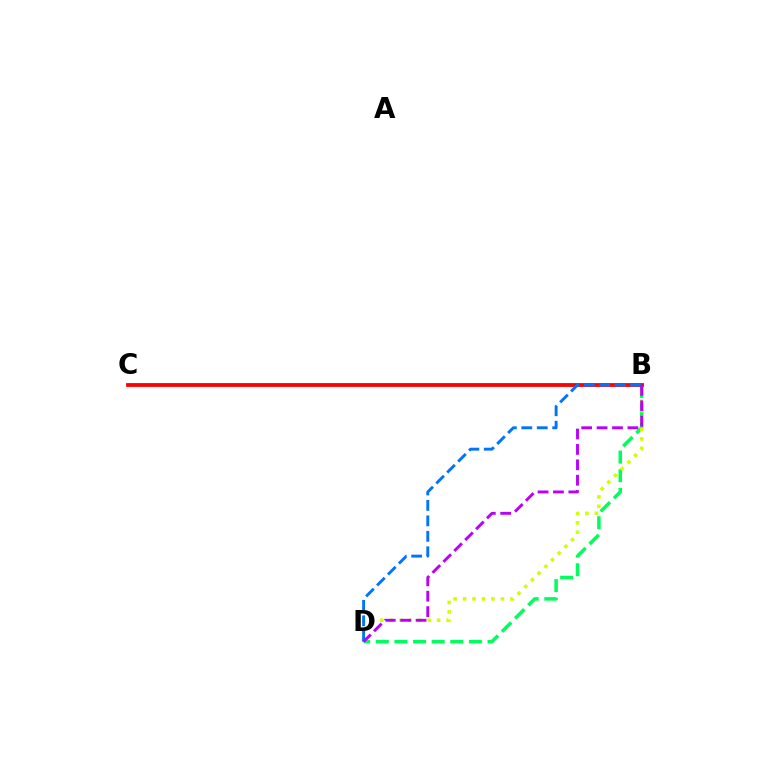{('B', 'D'): [{'color': '#00ff5c', 'line_style': 'dashed', 'thickness': 2.53}, {'color': '#d1ff00', 'line_style': 'dotted', 'thickness': 2.57}, {'color': '#0074ff', 'line_style': 'dashed', 'thickness': 2.1}, {'color': '#b900ff', 'line_style': 'dashed', 'thickness': 2.09}], ('B', 'C'): [{'color': '#ff0000', 'line_style': 'solid', 'thickness': 2.75}]}